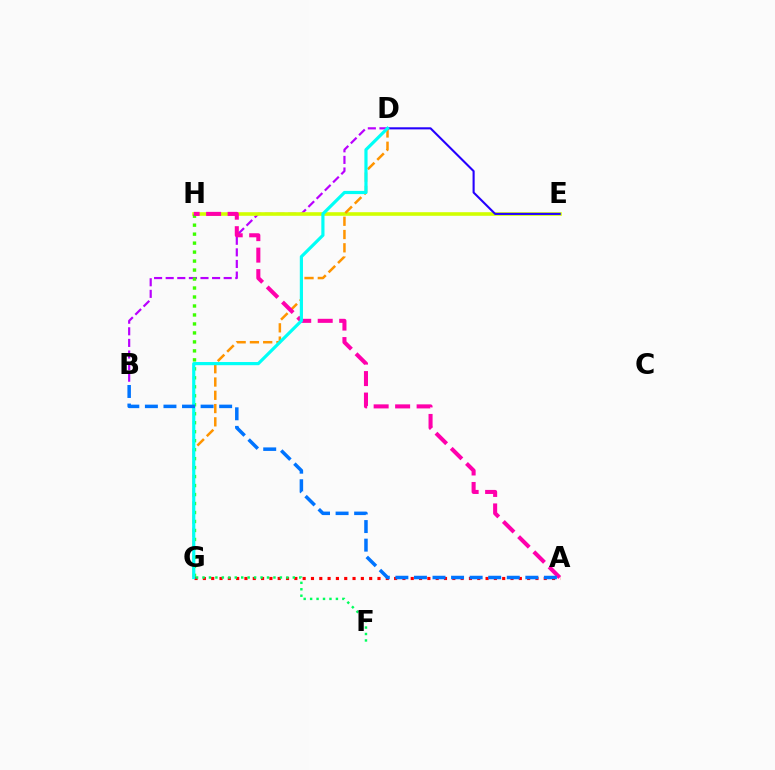{('B', 'D'): [{'color': '#b900ff', 'line_style': 'dashed', 'thickness': 1.58}], ('E', 'H'): [{'color': '#d1ff00', 'line_style': 'solid', 'thickness': 2.59}], ('D', 'G'): [{'color': '#ff9400', 'line_style': 'dashed', 'thickness': 1.8}, {'color': '#00fff6', 'line_style': 'solid', 'thickness': 2.29}], ('G', 'H'): [{'color': '#3dff00', 'line_style': 'dotted', 'thickness': 2.44}], ('A', 'H'): [{'color': '#ff00ac', 'line_style': 'dashed', 'thickness': 2.92}], ('D', 'E'): [{'color': '#2500ff', 'line_style': 'solid', 'thickness': 1.51}], ('A', 'G'): [{'color': '#ff0000', 'line_style': 'dotted', 'thickness': 2.26}], ('A', 'B'): [{'color': '#0074ff', 'line_style': 'dashed', 'thickness': 2.52}], ('F', 'G'): [{'color': '#00ff5c', 'line_style': 'dotted', 'thickness': 1.75}]}